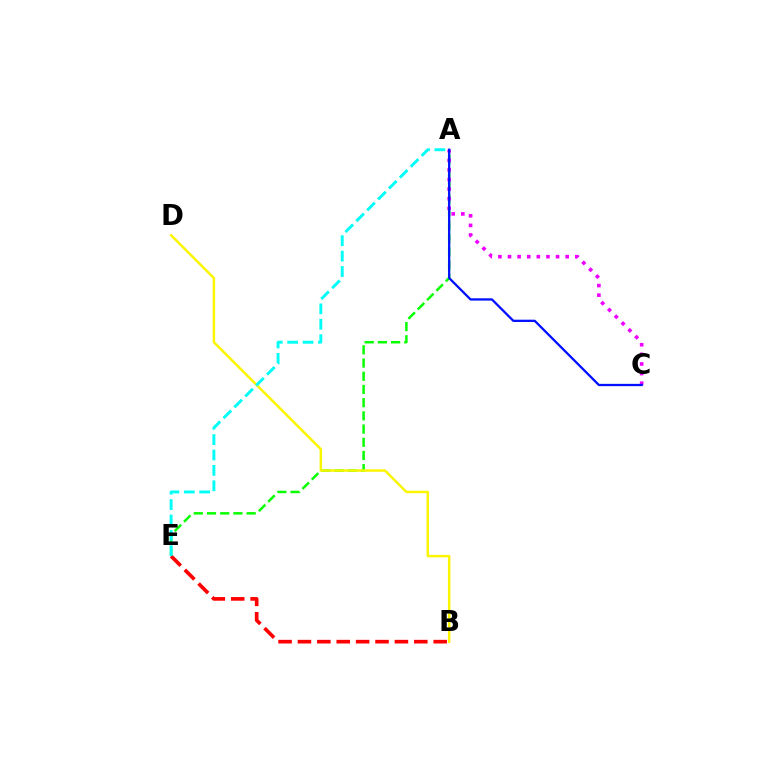{('A', 'E'): [{'color': '#08ff00', 'line_style': 'dashed', 'thickness': 1.79}, {'color': '#00fff6', 'line_style': 'dashed', 'thickness': 2.09}], ('B', 'E'): [{'color': '#ff0000', 'line_style': 'dashed', 'thickness': 2.63}], ('A', 'C'): [{'color': '#ee00ff', 'line_style': 'dotted', 'thickness': 2.61}, {'color': '#0010ff', 'line_style': 'solid', 'thickness': 1.64}], ('B', 'D'): [{'color': '#fcf500', 'line_style': 'solid', 'thickness': 1.78}]}